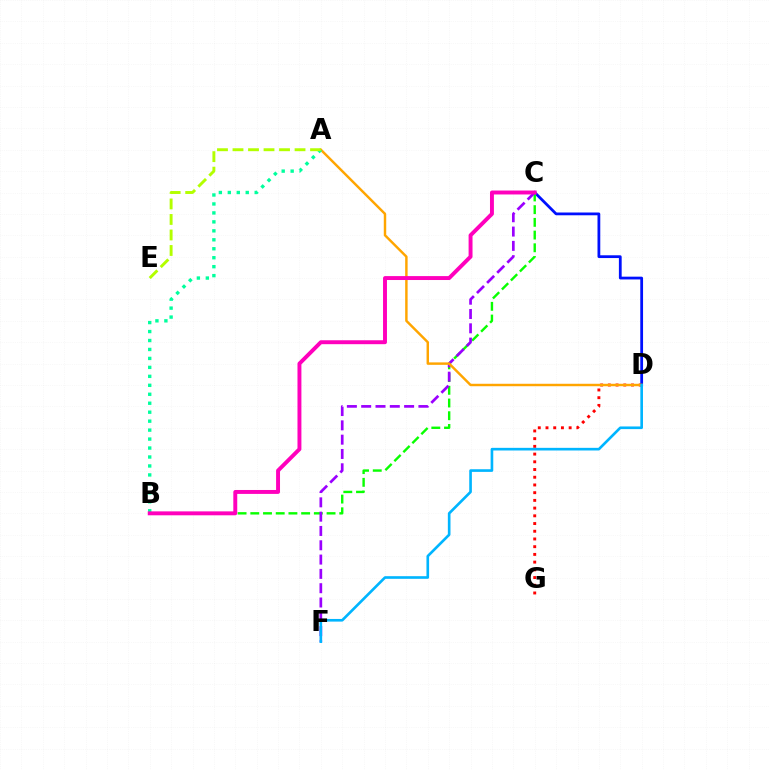{('C', 'D'): [{'color': '#0010ff', 'line_style': 'solid', 'thickness': 2.0}], ('D', 'G'): [{'color': '#ff0000', 'line_style': 'dotted', 'thickness': 2.1}], ('B', 'C'): [{'color': '#08ff00', 'line_style': 'dashed', 'thickness': 1.73}, {'color': '#ff00bd', 'line_style': 'solid', 'thickness': 2.83}], ('C', 'F'): [{'color': '#9b00ff', 'line_style': 'dashed', 'thickness': 1.94}], ('A', 'D'): [{'color': '#ffa500', 'line_style': 'solid', 'thickness': 1.76}], ('A', 'B'): [{'color': '#00ff9d', 'line_style': 'dotted', 'thickness': 2.43}], ('A', 'E'): [{'color': '#b3ff00', 'line_style': 'dashed', 'thickness': 2.11}], ('D', 'F'): [{'color': '#00b5ff', 'line_style': 'solid', 'thickness': 1.9}]}